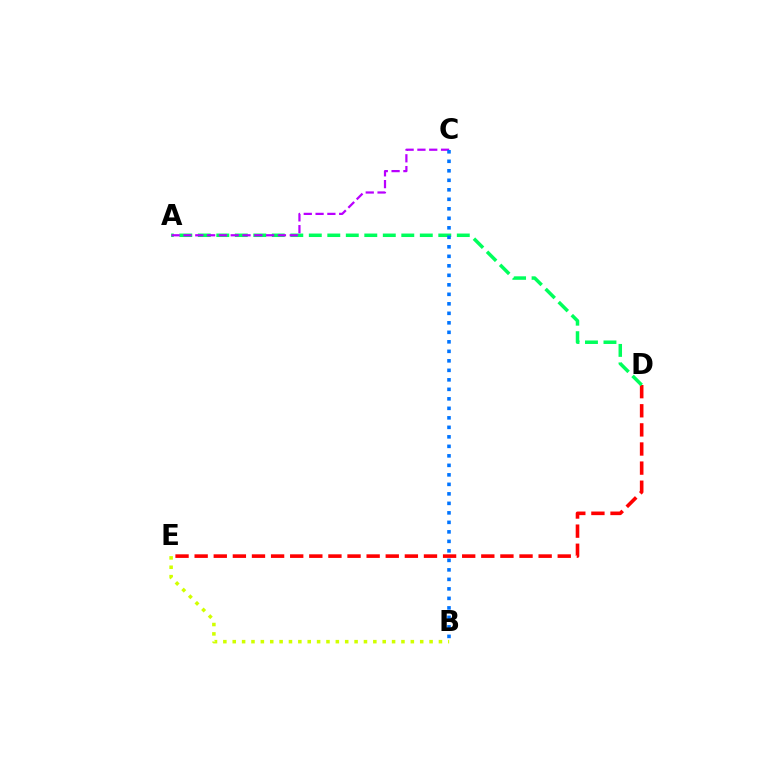{('D', 'E'): [{'color': '#ff0000', 'line_style': 'dashed', 'thickness': 2.6}], ('A', 'D'): [{'color': '#00ff5c', 'line_style': 'dashed', 'thickness': 2.51}], ('B', 'E'): [{'color': '#d1ff00', 'line_style': 'dotted', 'thickness': 2.55}], ('A', 'C'): [{'color': '#b900ff', 'line_style': 'dashed', 'thickness': 1.6}], ('B', 'C'): [{'color': '#0074ff', 'line_style': 'dotted', 'thickness': 2.58}]}